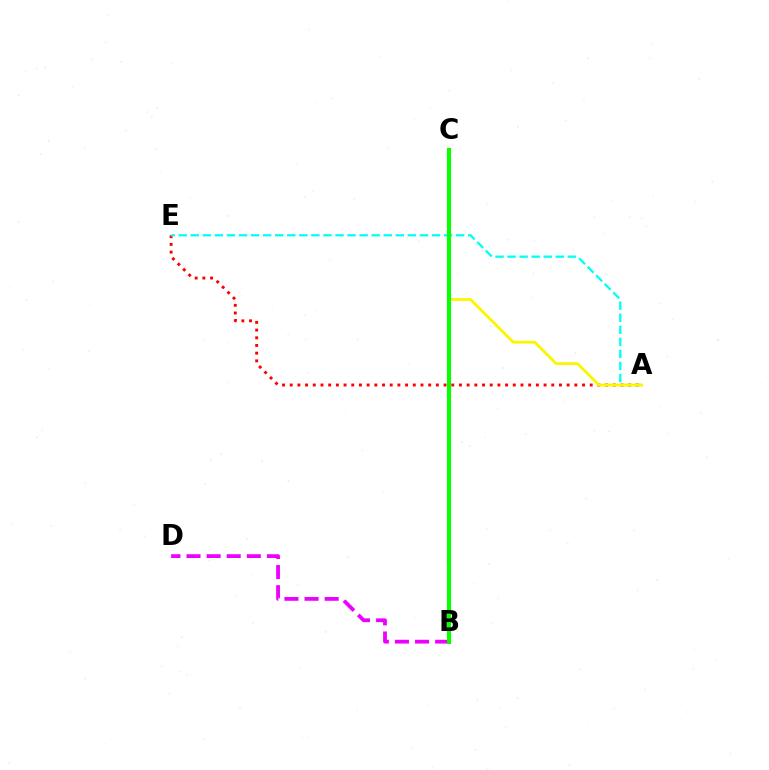{('B', 'C'): [{'color': '#0010ff', 'line_style': 'dashed', 'thickness': 2.0}, {'color': '#08ff00', 'line_style': 'solid', 'thickness': 2.98}], ('B', 'D'): [{'color': '#ee00ff', 'line_style': 'dashed', 'thickness': 2.73}], ('A', 'E'): [{'color': '#ff0000', 'line_style': 'dotted', 'thickness': 2.09}, {'color': '#00fff6', 'line_style': 'dashed', 'thickness': 1.64}], ('A', 'C'): [{'color': '#fcf500', 'line_style': 'solid', 'thickness': 2.0}]}